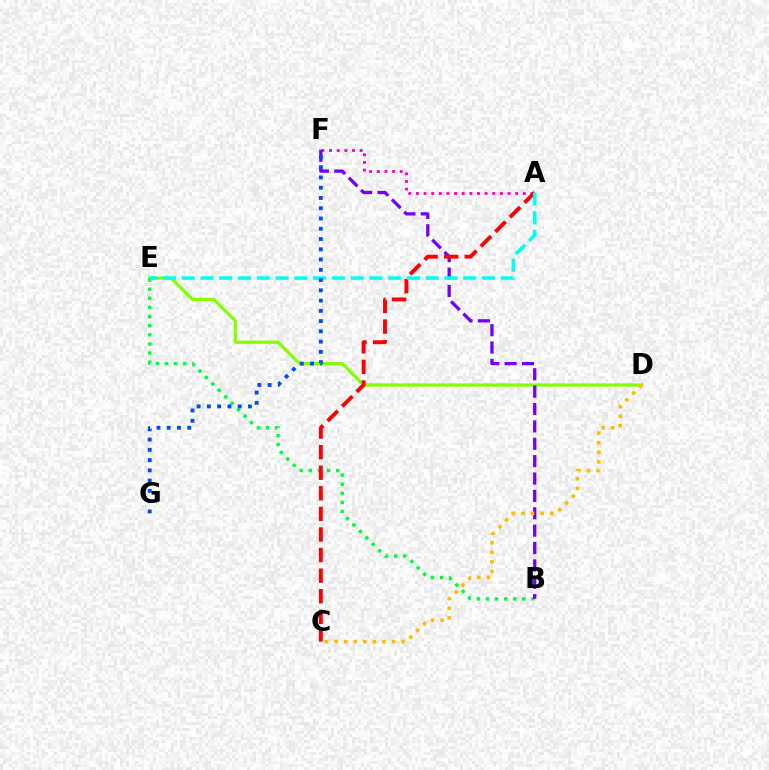{('D', 'E'): [{'color': '#84ff00', 'line_style': 'solid', 'thickness': 2.3}], ('A', 'F'): [{'color': '#ff00cf', 'line_style': 'dotted', 'thickness': 2.07}], ('B', 'E'): [{'color': '#00ff39', 'line_style': 'dotted', 'thickness': 2.48}], ('B', 'F'): [{'color': '#7200ff', 'line_style': 'dashed', 'thickness': 2.36}], ('A', 'C'): [{'color': '#ff0000', 'line_style': 'dashed', 'thickness': 2.8}], ('A', 'E'): [{'color': '#00fff6', 'line_style': 'dashed', 'thickness': 2.55}], ('C', 'D'): [{'color': '#ffbd00', 'line_style': 'dotted', 'thickness': 2.6}], ('F', 'G'): [{'color': '#004bff', 'line_style': 'dotted', 'thickness': 2.79}]}